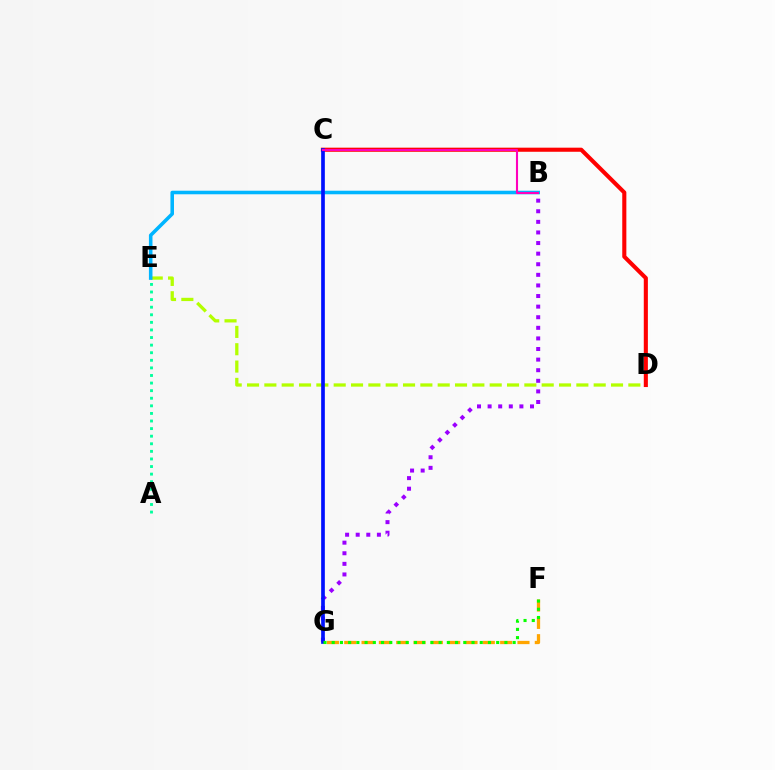{('F', 'G'): [{'color': '#ffa500', 'line_style': 'dashed', 'thickness': 2.35}, {'color': '#08ff00', 'line_style': 'dotted', 'thickness': 2.23}], ('D', 'E'): [{'color': '#b3ff00', 'line_style': 'dashed', 'thickness': 2.35}], ('A', 'E'): [{'color': '#00ff9d', 'line_style': 'dotted', 'thickness': 2.06}], ('C', 'D'): [{'color': '#ff0000', 'line_style': 'solid', 'thickness': 2.95}], ('B', 'G'): [{'color': '#9b00ff', 'line_style': 'dotted', 'thickness': 2.88}], ('B', 'E'): [{'color': '#00b5ff', 'line_style': 'solid', 'thickness': 2.56}], ('C', 'G'): [{'color': '#0010ff', 'line_style': 'solid', 'thickness': 2.65}], ('B', 'C'): [{'color': '#ff00bd', 'line_style': 'solid', 'thickness': 1.51}]}